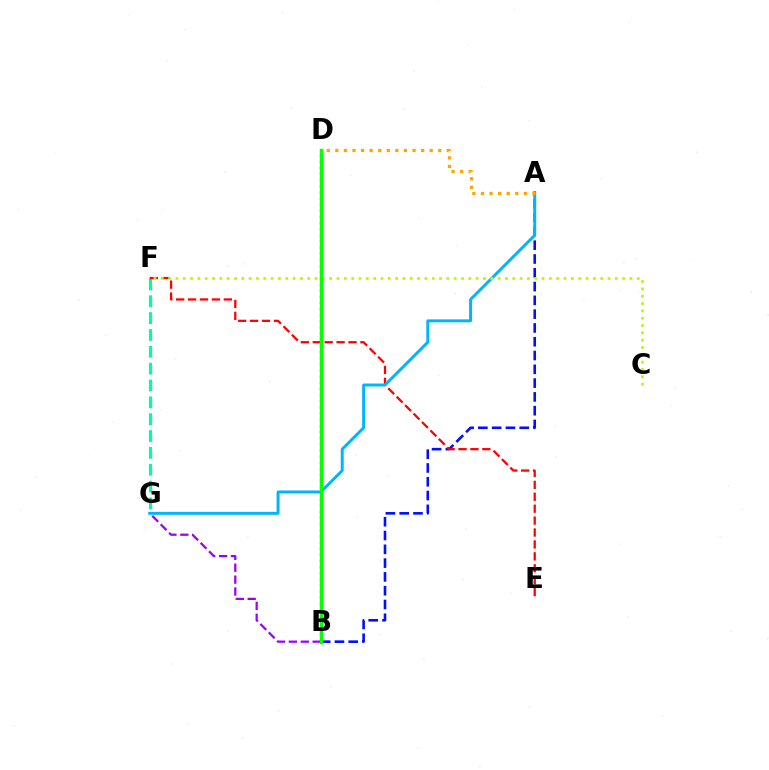{('A', 'B'): [{'color': '#0010ff', 'line_style': 'dashed', 'thickness': 1.87}], ('B', 'D'): [{'color': '#ff00bd', 'line_style': 'dotted', 'thickness': 1.67}, {'color': '#08ff00', 'line_style': 'solid', 'thickness': 2.45}], ('F', 'G'): [{'color': '#00ff9d', 'line_style': 'dashed', 'thickness': 2.29}], ('E', 'F'): [{'color': '#ff0000', 'line_style': 'dashed', 'thickness': 1.62}], ('A', 'G'): [{'color': '#00b5ff', 'line_style': 'solid', 'thickness': 2.12}], ('B', 'G'): [{'color': '#9b00ff', 'line_style': 'dashed', 'thickness': 1.62}], ('C', 'F'): [{'color': '#b3ff00', 'line_style': 'dotted', 'thickness': 1.99}], ('A', 'D'): [{'color': '#ffa500', 'line_style': 'dotted', 'thickness': 2.33}]}